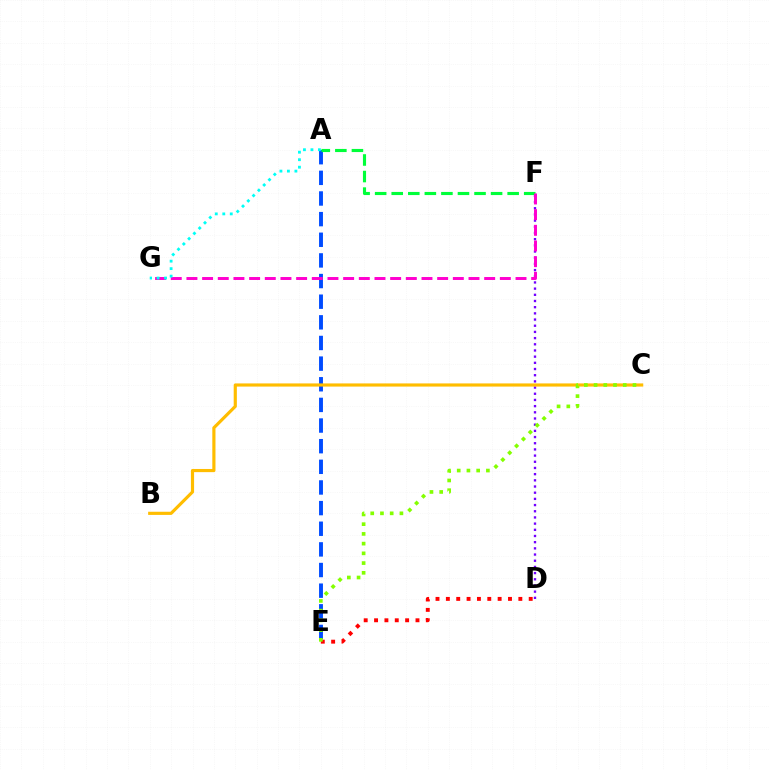{('A', 'E'): [{'color': '#004bff', 'line_style': 'dashed', 'thickness': 2.8}], ('D', 'F'): [{'color': '#7200ff', 'line_style': 'dotted', 'thickness': 1.68}], ('A', 'F'): [{'color': '#00ff39', 'line_style': 'dashed', 'thickness': 2.25}], ('B', 'C'): [{'color': '#ffbd00', 'line_style': 'solid', 'thickness': 2.28}], ('D', 'E'): [{'color': '#ff0000', 'line_style': 'dotted', 'thickness': 2.81}], ('C', 'E'): [{'color': '#84ff00', 'line_style': 'dotted', 'thickness': 2.64}], ('F', 'G'): [{'color': '#ff00cf', 'line_style': 'dashed', 'thickness': 2.13}], ('A', 'G'): [{'color': '#00fff6', 'line_style': 'dotted', 'thickness': 2.03}]}